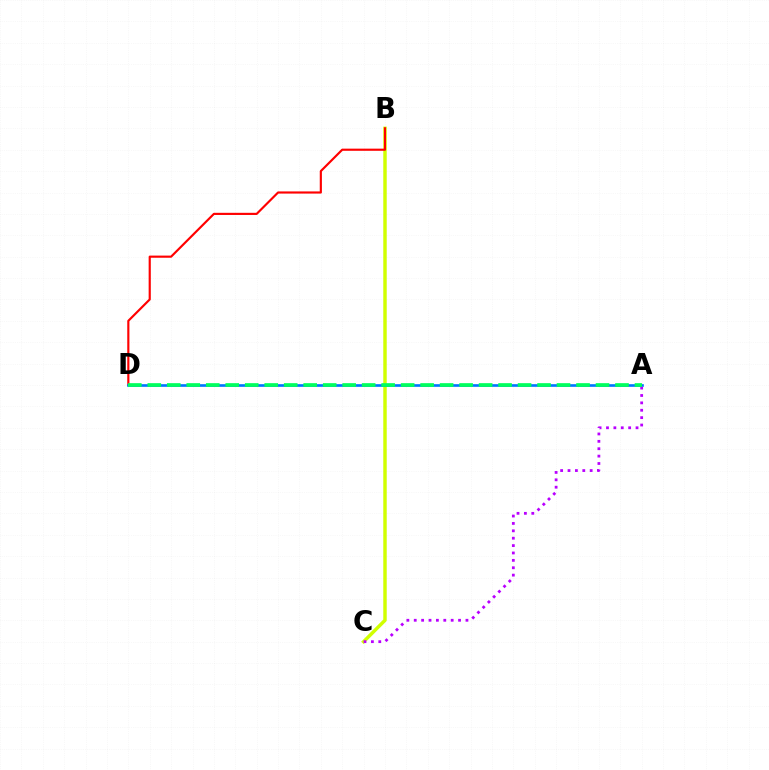{('B', 'C'): [{'color': '#d1ff00', 'line_style': 'solid', 'thickness': 2.49}], ('B', 'D'): [{'color': '#ff0000', 'line_style': 'solid', 'thickness': 1.55}], ('A', 'D'): [{'color': '#0074ff', 'line_style': 'solid', 'thickness': 1.9}, {'color': '#00ff5c', 'line_style': 'dashed', 'thickness': 2.65}], ('A', 'C'): [{'color': '#b900ff', 'line_style': 'dotted', 'thickness': 2.01}]}